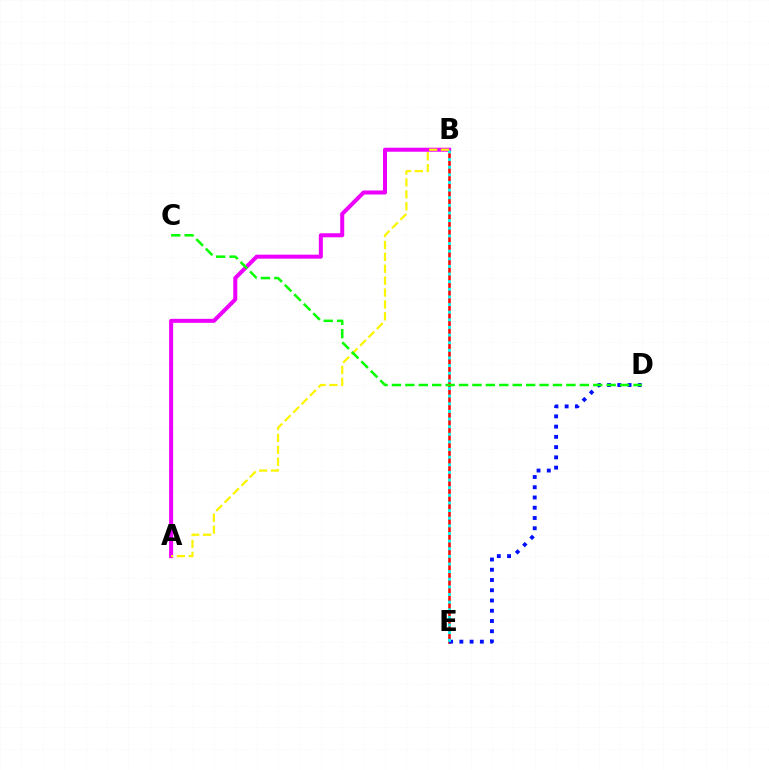{('B', 'E'): [{'color': '#ff0000', 'line_style': 'solid', 'thickness': 1.84}, {'color': '#00fff6', 'line_style': 'dotted', 'thickness': 2.07}], ('D', 'E'): [{'color': '#0010ff', 'line_style': 'dotted', 'thickness': 2.79}], ('A', 'B'): [{'color': '#ee00ff', 'line_style': 'solid', 'thickness': 2.9}, {'color': '#fcf500', 'line_style': 'dashed', 'thickness': 1.62}], ('C', 'D'): [{'color': '#08ff00', 'line_style': 'dashed', 'thickness': 1.82}]}